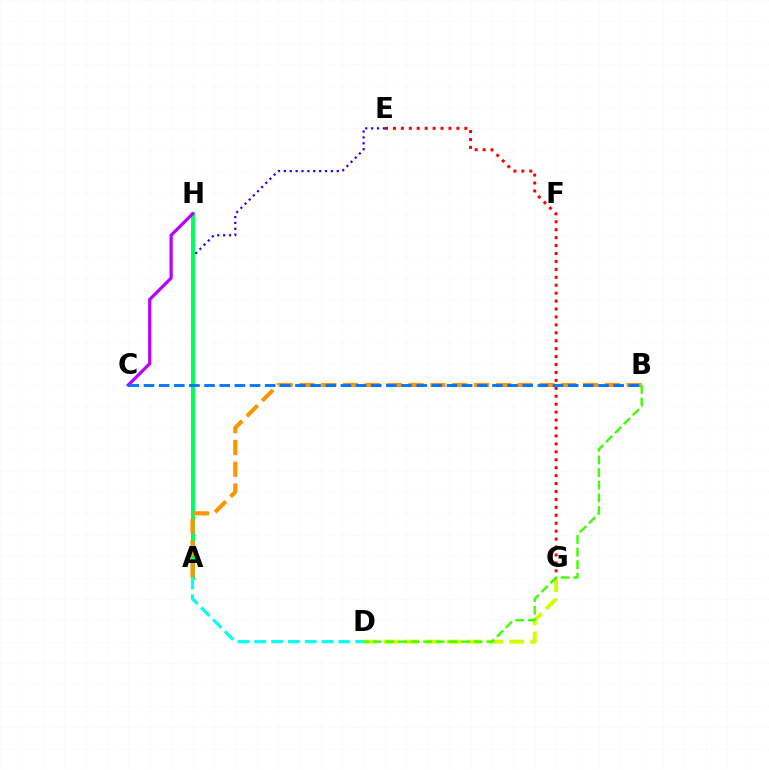{('A', 'E'): [{'color': '#2500ff', 'line_style': 'dotted', 'thickness': 1.6}], ('A', 'H'): [{'color': '#ff00ac', 'line_style': 'dotted', 'thickness': 1.8}, {'color': '#00ff5c', 'line_style': 'solid', 'thickness': 2.87}], ('D', 'G'): [{'color': '#d1ff00', 'line_style': 'dashed', 'thickness': 2.85}], ('A', 'B'): [{'color': '#ff9400', 'line_style': 'dashed', 'thickness': 2.96}], ('A', 'D'): [{'color': '#00fff6', 'line_style': 'dashed', 'thickness': 2.29}], ('B', 'D'): [{'color': '#3dff00', 'line_style': 'dashed', 'thickness': 1.71}], ('E', 'G'): [{'color': '#ff0000', 'line_style': 'dotted', 'thickness': 2.16}], ('C', 'H'): [{'color': '#b900ff', 'line_style': 'solid', 'thickness': 2.32}], ('B', 'C'): [{'color': '#0074ff', 'line_style': 'dashed', 'thickness': 2.06}]}